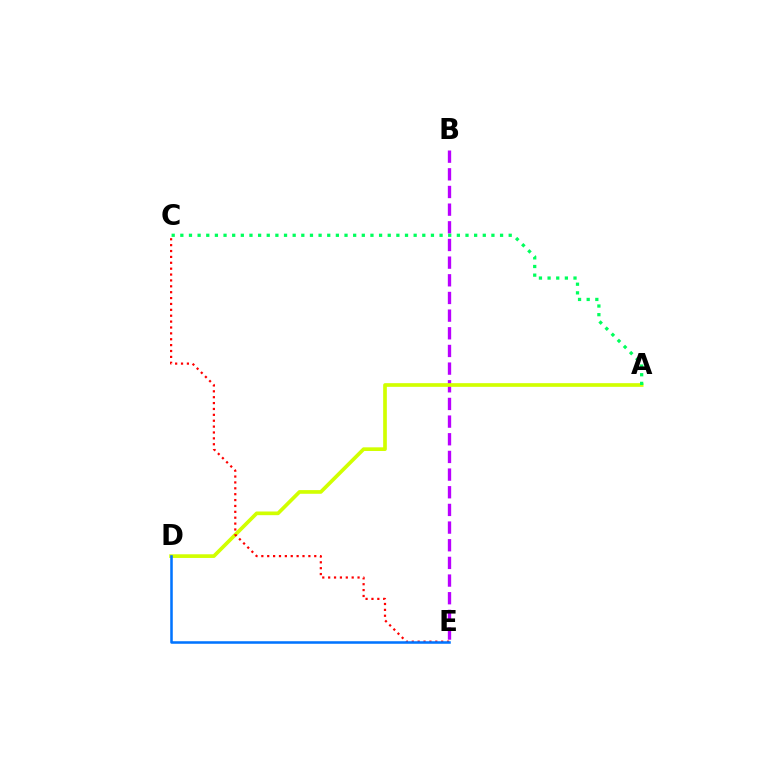{('B', 'E'): [{'color': '#b900ff', 'line_style': 'dashed', 'thickness': 2.4}], ('A', 'D'): [{'color': '#d1ff00', 'line_style': 'solid', 'thickness': 2.65}], ('C', 'E'): [{'color': '#ff0000', 'line_style': 'dotted', 'thickness': 1.6}], ('A', 'C'): [{'color': '#00ff5c', 'line_style': 'dotted', 'thickness': 2.35}], ('D', 'E'): [{'color': '#0074ff', 'line_style': 'solid', 'thickness': 1.83}]}